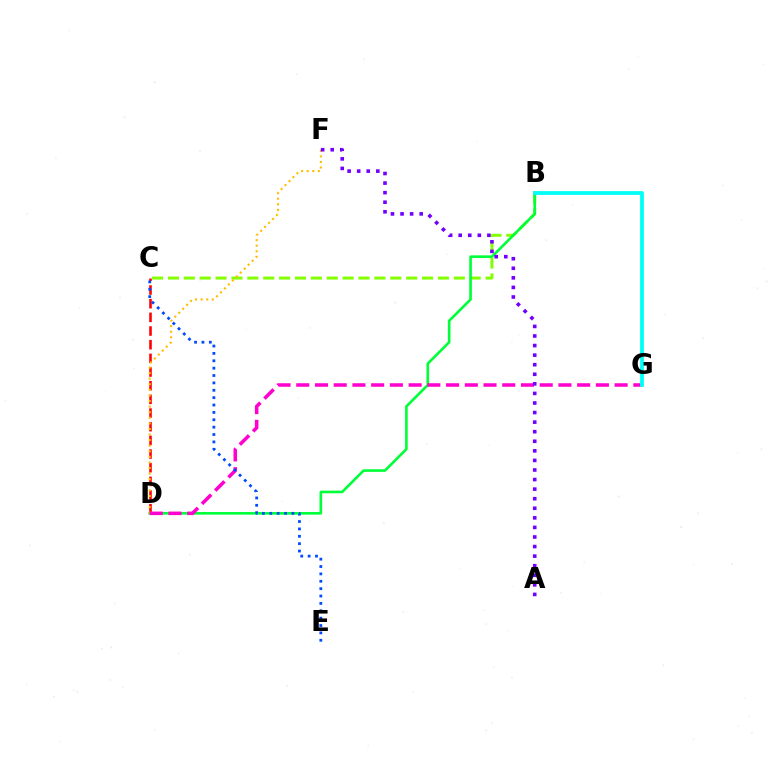{('B', 'C'): [{'color': '#84ff00', 'line_style': 'dashed', 'thickness': 2.16}], ('B', 'D'): [{'color': '#00ff39', 'line_style': 'solid', 'thickness': 1.89}], ('C', 'D'): [{'color': '#ff0000', 'line_style': 'dashed', 'thickness': 1.86}], ('D', 'F'): [{'color': '#ffbd00', 'line_style': 'dotted', 'thickness': 1.52}], ('D', 'G'): [{'color': '#ff00cf', 'line_style': 'dashed', 'thickness': 2.54}], ('A', 'F'): [{'color': '#7200ff', 'line_style': 'dotted', 'thickness': 2.6}], ('B', 'G'): [{'color': '#00fff6', 'line_style': 'solid', 'thickness': 2.73}], ('C', 'E'): [{'color': '#004bff', 'line_style': 'dotted', 'thickness': 2.0}]}